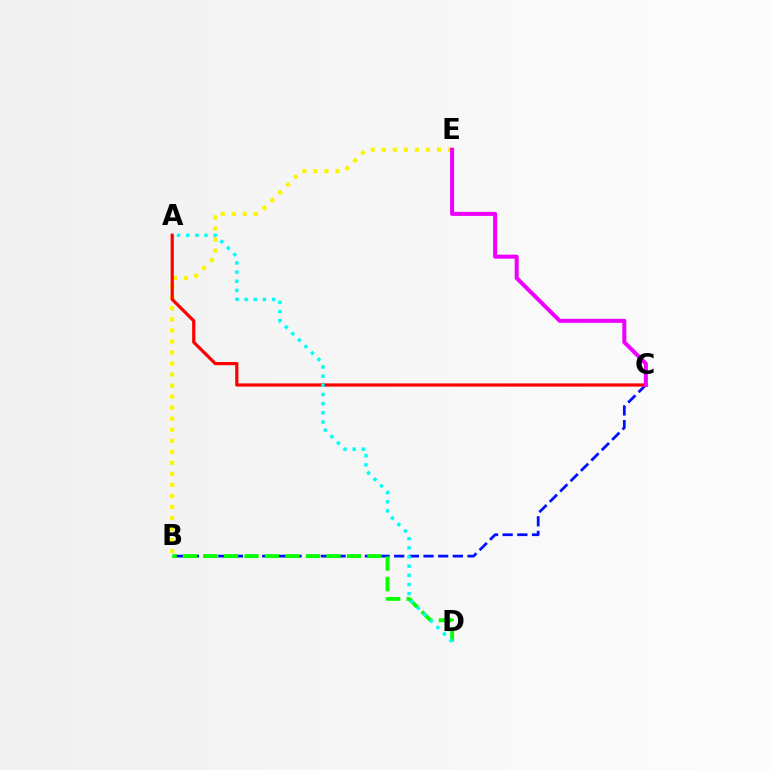{('B', 'C'): [{'color': '#0010ff', 'line_style': 'dashed', 'thickness': 1.99}], ('B', 'E'): [{'color': '#fcf500', 'line_style': 'dotted', 'thickness': 3.0}], ('A', 'C'): [{'color': '#ff0000', 'line_style': 'solid', 'thickness': 2.31}], ('B', 'D'): [{'color': '#08ff00', 'line_style': 'dashed', 'thickness': 2.78}], ('A', 'D'): [{'color': '#00fff6', 'line_style': 'dotted', 'thickness': 2.49}], ('C', 'E'): [{'color': '#ee00ff', 'line_style': 'solid', 'thickness': 2.9}]}